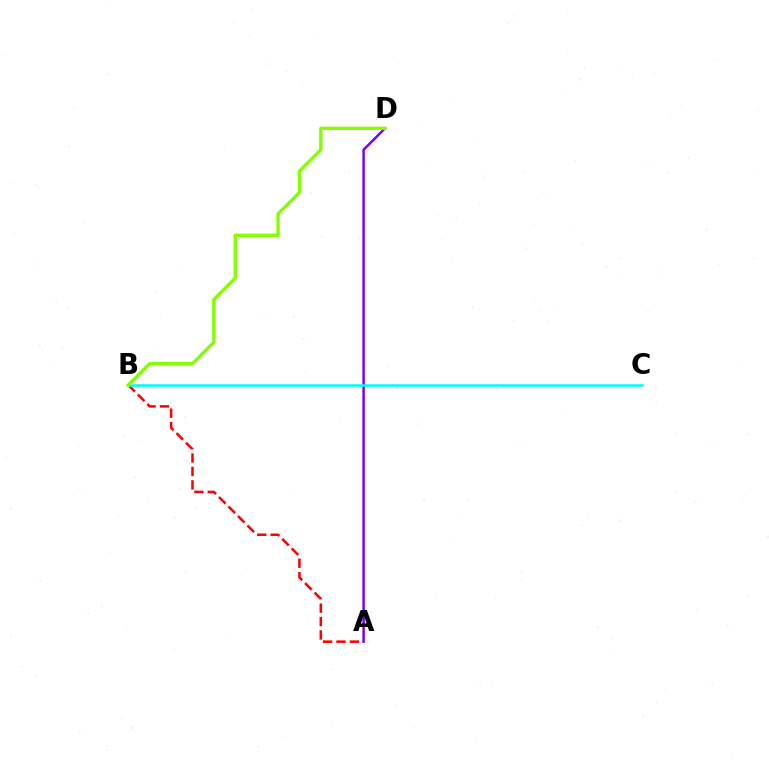{('A', 'B'): [{'color': '#ff0000', 'line_style': 'dashed', 'thickness': 1.82}], ('A', 'D'): [{'color': '#7200ff', 'line_style': 'solid', 'thickness': 1.77}], ('B', 'C'): [{'color': '#00fff6', 'line_style': 'solid', 'thickness': 1.84}], ('B', 'D'): [{'color': '#84ff00', 'line_style': 'solid', 'thickness': 2.44}]}